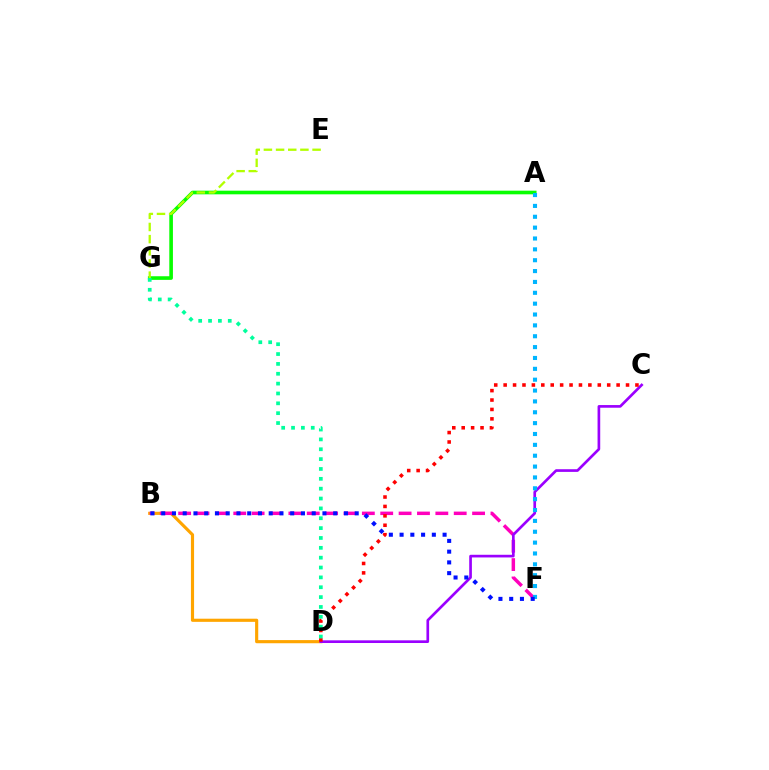{('B', 'D'): [{'color': '#ffa500', 'line_style': 'solid', 'thickness': 2.26}], ('B', 'F'): [{'color': '#ff00bd', 'line_style': 'dashed', 'thickness': 2.5}, {'color': '#0010ff', 'line_style': 'dotted', 'thickness': 2.92}], ('A', 'G'): [{'color': '#08ff00', 'line_style': 'solid', 'thickness': 2.61}], ('E', 'G'): [{'color': '#b3ff00', 'line_style': 'dashed', 'thickness': 1.65}], ('C', 'D'): [{'color': '#9b00ff', 'line_style': 'solid', 'thickness': 1.92}, {'color': '#ff0000', 'line_style': 'dotted', 'thickness': 2.56}], ('A', 'F'): [{'color': '#00b5ff', 'line_style': 'dotted', 'thickness': 2.95}], ('D', 'G'): [{'color': '#00ff9d', 'line_style': 'dotted', 'thickness': 2.68}]}